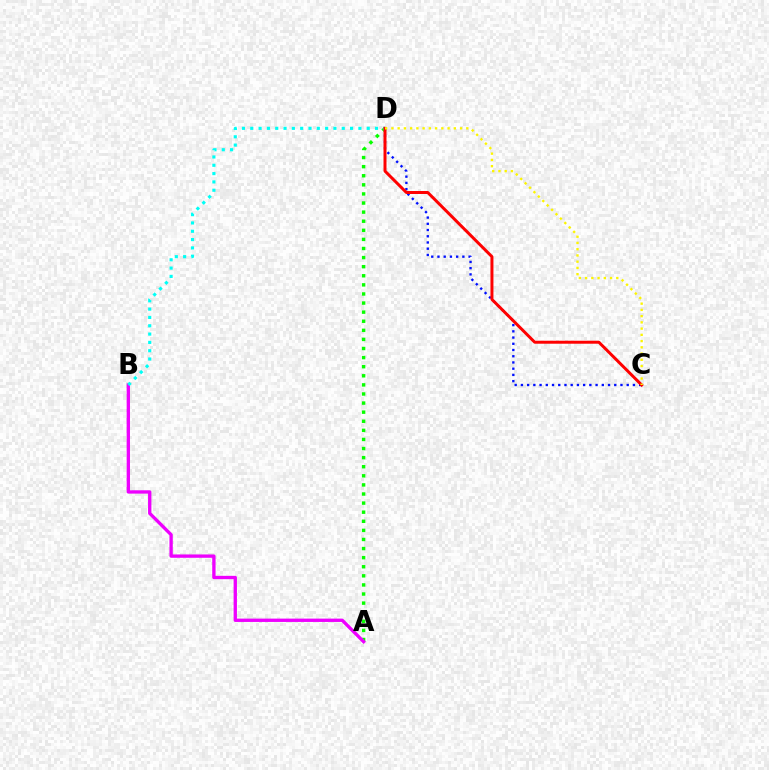{('A', 'D'): [{'color': '#08ff00', 'line_style': 'dotted', 'thickness': 2.47}], ('C', 'D'): [{'color': '#0010ff', 'line_style': 'dotted', 'thickness': 1.69}, {'color': '#ff0000', 'line_style': 'solid', 'thickness': 2.15}, {'color': '#fcf500', 'line_style': 'dotted', 'thickness': 1.7}], ('A', 'B'): [{'color': '#ee00ff', 'line_style': 'solid', 'thickness': 2.4}], ('B', 'D'): [{'color': '#00fff6', 'line_style': 'dotted', 'thickness': 2.26}]}